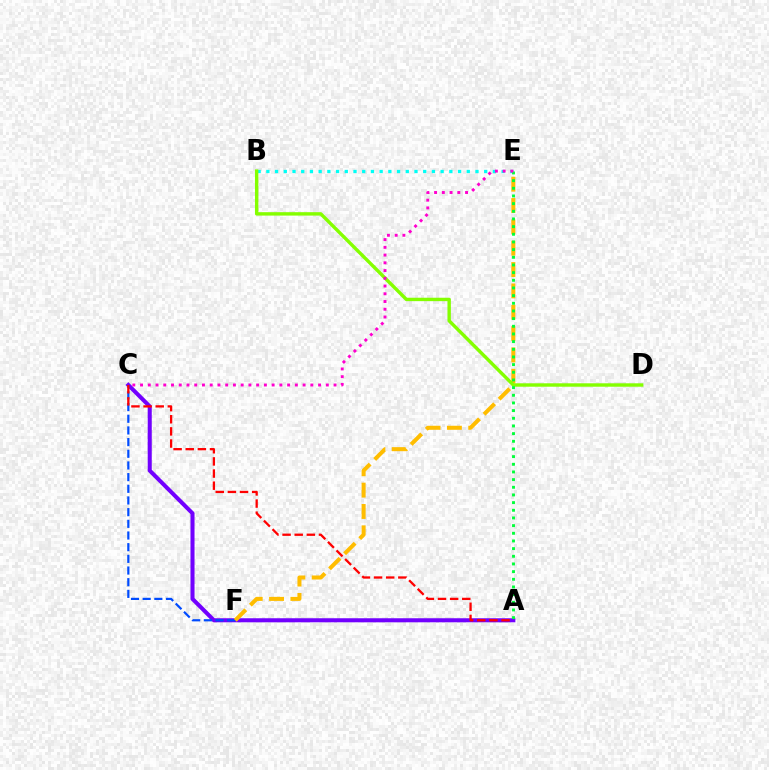{('A', 'C'): [{'color': '#7200ff', 'line_style': 'solid', 'thickness': 2.92}, {'color': '#ff0000', 'line_style': 'dashed', 'thickness': 1.65}], ('B', 'E'): [{'color': '#00fff6', 'line_style': 'dotted', 'thickness': 2.37}], ('C', 'F'): [{'color': '#004bff', 'line_style': 'dashed', 'thickness': 1.59}], ('E', 'F'): [{'color': '#ffbd00', 'line_style': 'dashed', 'thickness': 2.9}], ('B', 'D'): [{'color': '#84ff00', 'line_style': 'solid', 'thickness': 2.46}], ('A', 'E'): [{'color': '#00ff39', 'line_style': 'dotted', 'thickness': 2.08}], ('C', 'E'): [{'color': '#ff00cf', 'line_style': 'dotted', 'thickness': 2.1}]}